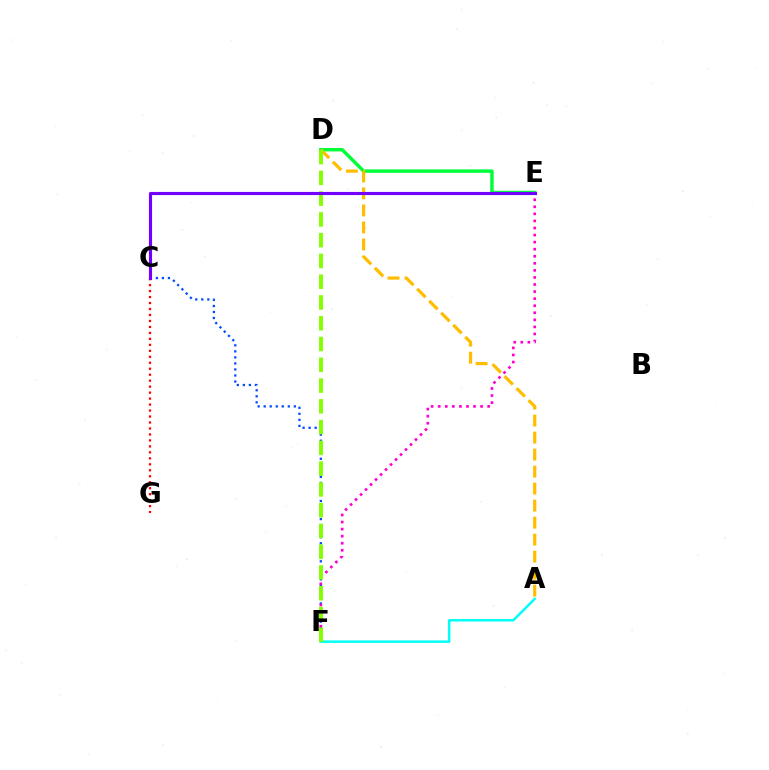{('D', 'E'): [{'color': '#00ff39', 'line_style': 'solid', 'thickness': 2.48}], ('C', 'F'): [{'color': '#004bff', 'line_style': 'dotted', 'thickness': 1.64}], ('A', 'F'): [{'color': '#00fff6', 'line_style': 'solid', 'thickness': 1.79}], ('E', 'F'): [{'color': '#ff00cf', 'line_style': 'dotted', 'thickness': 1.92}], ('C', 'G'): [{'color': '#ff0000', 'line_style': 'dotted', 'thickness': 1.62}], ('A', 'D'): [{'color': '#ffbd00', 'line_style': 'dashed', 'thickness': 2.31}], ('D', 'F'): [{'color': '#84ff00', 'line_style': 'dashed', 'thickness': 2.82}], ('C', 'E'): [{'color': '#7200ff', 'line_style': 'solid', 'thickness': 2.26}]}